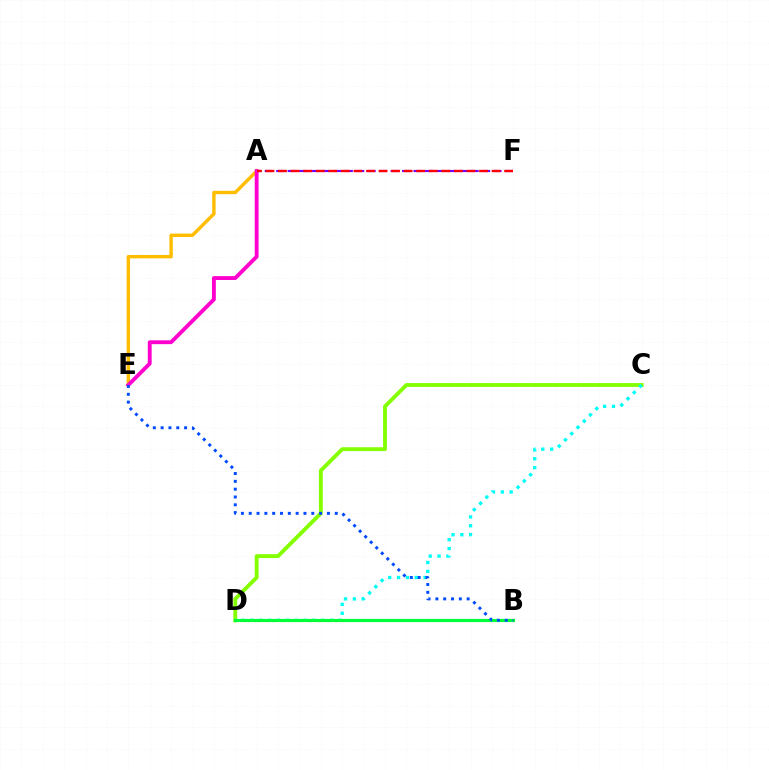{('A', 'E'): [{'color': '#ffbd00', 'line_style': 'solid', 'thickness': 2.45}, {'color': '#ff00cf', 'line_style': 'solid', 'thickness': 2.78}], ('C', 'D'): [{'color': '#84ff00', 'line_style': 'solid', 'thickness': 2.78}, {'color': '#00fff6', 'line_style': 'dotted', 'thickness': 2.4}], ('A', 'F'): [{'color': '#7200ff', 'line_style': 'dashed', 'thickness': 1.55}, {'color': '#ff0000', 'line_style': 'dashed', 'thickness': 1.71}], ('B', 'D'): [{'color': '#00ff39', 'line_style': 'solid', 'thickness': 2.28}], ('B', 'E'): [{'color': '#004bff', 'line_style': 'dotted', 'thickness': 2.12}]}